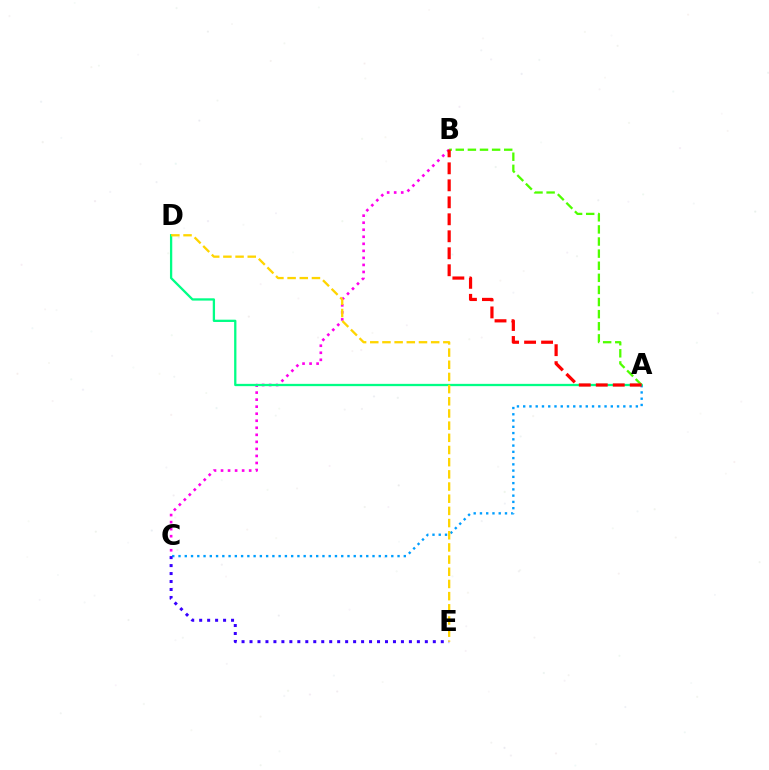{('B', 'C'): [{'color': '#ff00ed', 'line_style': 'dotted', 'thickness': 1.91}], ('A', 'C'): [{'color': '#009eff', 'line_style': 'dotted', 'thickness': 1.7}], ('A', 'B'): [{'color': '#4fff00', 'line_style': 'dashed', 'thickness': 1.64}, {'color': '#ff0000', 'line_style': 'dashed', 'thickness': 2.31}], ('C', 'E'): [{'color': '#3700ff', 'line_style': 'dotted', 'thickness': 2.17}], ('A', 'D'): [{'color': '#00ff86', 'line_style': 'solid', 'thickness': 1.65}], ('D', 'E'): [{'color': '#ffd500', 'line_style': 'dashed', 'thickness': 1.65}]}